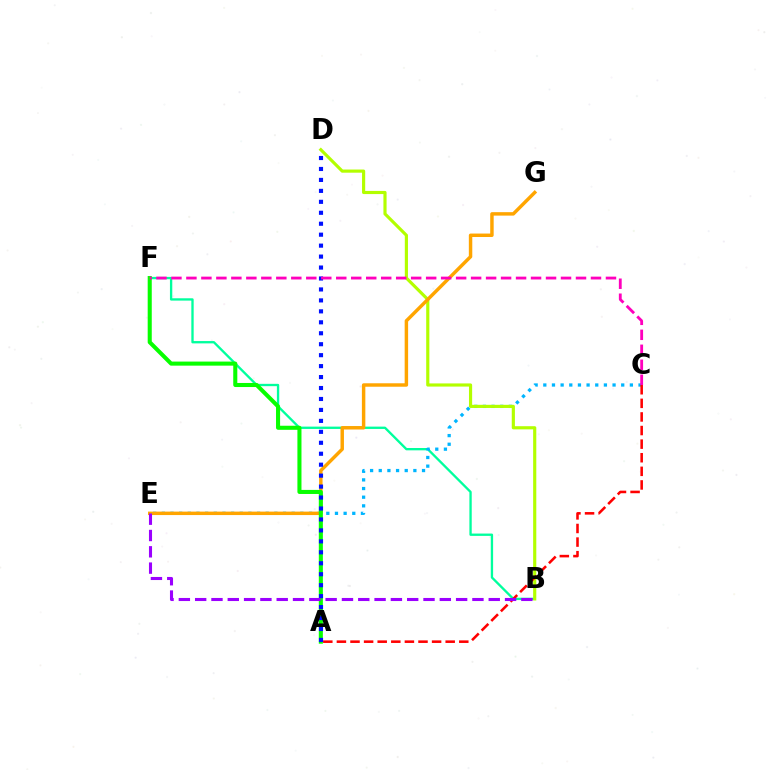{('B', 'F'): [{'color': '#00ff9d', 'line_style': 'solid', 'thickness': 1.68}], ('C', 'E'): [{'color': '#00b5ff', 'line_style': 'dotted', 'thickness': 2.35}], ('B', 'D'): [{'color': '#b3ff00', 'line_style': 'solid', 'thickness': 2.27}], ('E', 'G'): [{'color': '#ffa500', 'line_style': 'solid', 'thickness': 2.48}], ('A', 'F'): [{'color': '#08ff00', 'line_style': 'solid', 'thickness': 2.93}], ('A', 'C'): [{'color': '#ff0000', 'line_style': 'dashed', 'thickness': 1.85}], ('A', 'D'): [{'color': '#0010ff', 'line_style': 'dotted', 'thickness': 2.98}], ('C', 'F'): [{'color': '#ff00bd', 'line_style': 'dashed', 'thickness': 2.04}], ('B', 'E'): [{'color': '#9b00ff', 'line_style': 'dashed', 'thickness': 2.22}]}